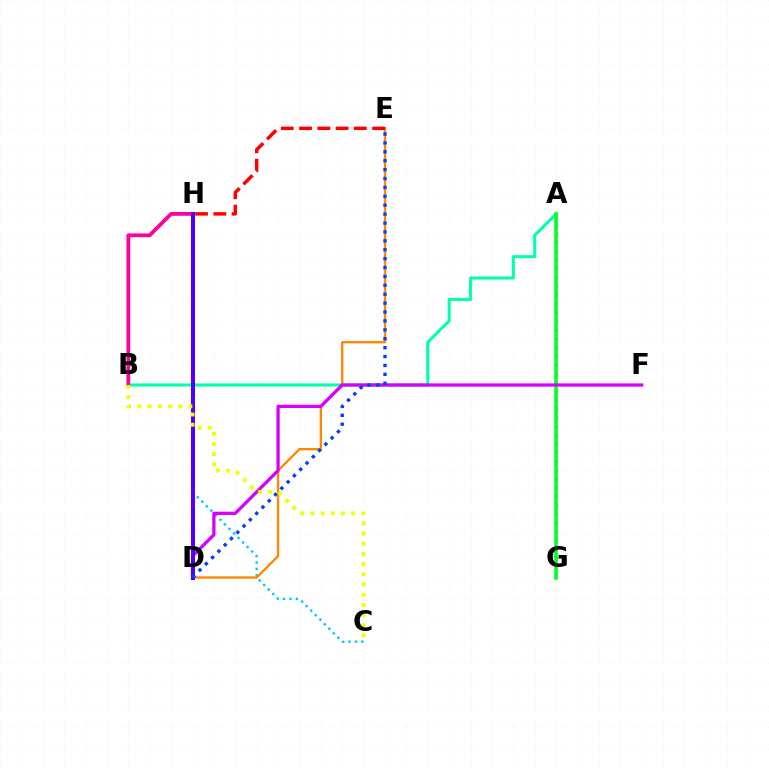{('A', 'G'): [{'color': '#66ff00', 'line_style': 'dotted', 'thickness': 2.38}, {'color': '#00ff27', 'line_style': 'solid', 'thickness': 2.54}], ('A', 'B'): [{'color': '#00ffaf', 'line_style': 'solid', 'thickness': 2.19}], ('C', 'H'): [{'color': '#00c7ff', 'line_style': 'dotted', 'thickness': 1.74}], ('B', 'H'): [{'color': '#ff00a0', 'line_style': 'solid', 'thickness': 2.74}], ('D', 'E'): [{'color': '#ff8800', 'line_style': 'solid', 'thickness': 1.68}, {'color': '#003fff', 'line_style': 'dotted', 'thickness': 2.42}], ('D', 'F'): [{'color': '#d600ff', 'line_style': 'solid', 'thickness': 2.35}], ('E', 'H'): [{'color': '#ff0000', 'line_style': 'dashed', 'thickness': 2.48}], ('D', 'H'): [{'color': '#4f00ff', 'line_style': 'solid', 'thickness': 2.9}], ('B', 'C'): [{'color': '#eeff00', 'line_style': 'dotted', 'thickness': 2.77}]}